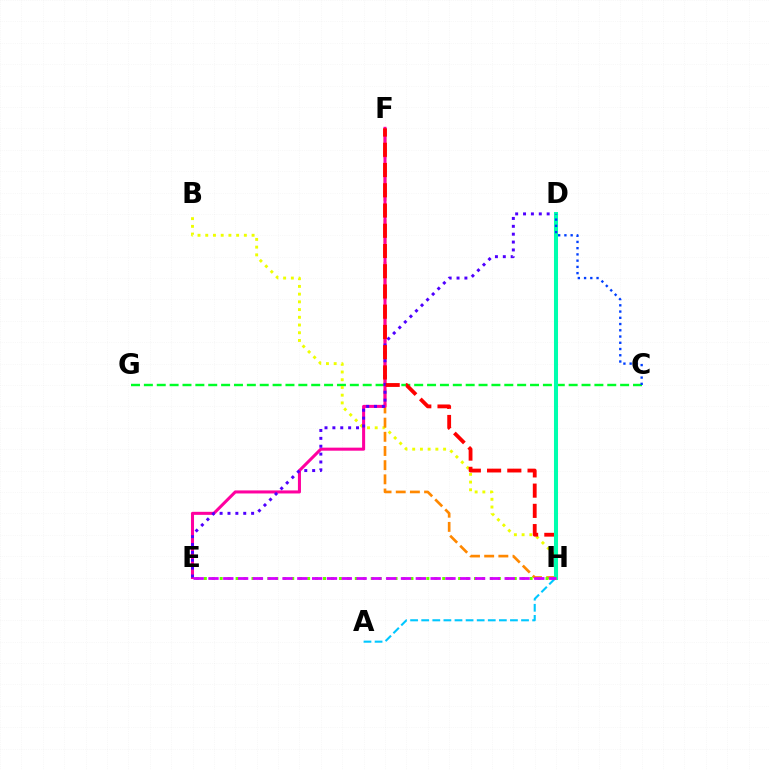{('C', 'G'): [{'color': '#00ff27', 'line_style': 'dashed', 'thickness': 1.75}], ('B', 'H'): [{'color': '#eeff00', 'line_style': 'dotted', 'thickness': 2.1}], ('F', 'H'): [{'color': '#ff8800', 'line_style': 'dashed', 'thickness': 1.93}, {'color': '#ff0000', 'line_style': 'dashed', 'thickness': 2.75}], ('E', 'F'): [{'color': '#ff00a0', 'line_style': 'solid', 'thickness': 2.19}], ('D', 'E'): [{'color': '#4f00ff', 'line_style': 'dotted', 'thickness': 2.14}], ('D', 'H'): [{'color': '#00ffaf', 'line_style': 'solid', 'thickness': 2.91}], ('A', 'H'): [{'color': '#00c7ff', 'line_style': 'dashed', 'thickness': 1.51}], ('E', 'H'): [{'color': '#66ff00', 'line_style': 'dotted', 'thickness': 2.16}, {'color': '#d600ff', 'line_style': 'dashed', 'thickness': 2.01}], ('C', 'D'): [{'color': '#003fff', 'line_style': 'dotted', 'thickness': 1.7}]}